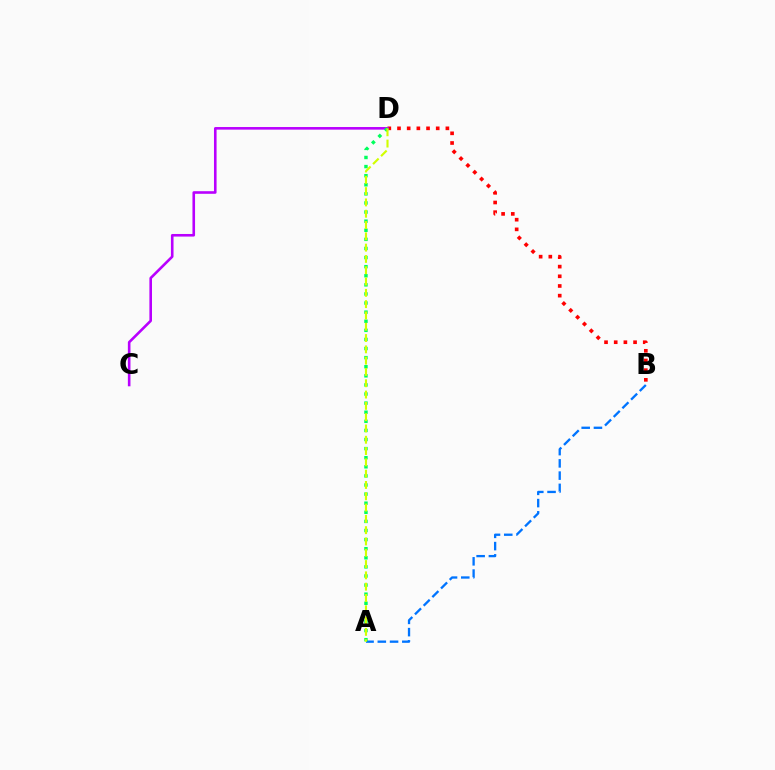{('B', 'D'): [{'color': '#ff0000', 'line_style': 'dotted', 'thickness': 2.63}], ('A', 'B'): [{'color': '#0074ff', 'line_style': 'dashed', 'thickness': 1.66}], ('C', 'D'): [{'color': '#b900ff', 'line_style': 'solid', 'thickness': 1.87}], ('A', 'D'): [{'color': '#00ff5c', 'line_style': 'dotted', 'thickness': 2.47}, {'color': '#d1ff00', 'line_style': 'dashed', 'thickness': 1.54}]}